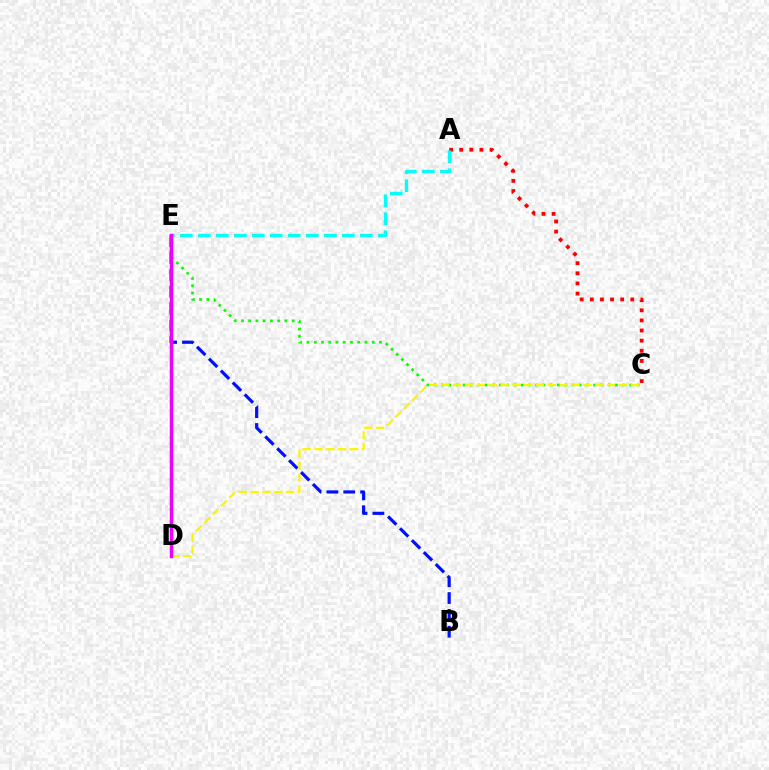{('B', 'E'): [{'color': '#0010ff', 'line_style': 'dashed', 'thickness': 2.29}], ('C', 'E'): [{'color': '#08ff00', 'line_style': 'dotted', 'thickness': 1.97}], ('C', 'D'): [{'color': '#fcf500', 'line_style': 'dashed', 'thickness': 1.61}], ('A', 'C'): [{'color': '#ff0000', 'line_style': 'dotted', 'thickness': 2.75}], ('A', 'E'): [{'color': '#00fff6', 'line_style': 'dashed', 'thickness': 2.44}], ('D', 'E'): [{'color': '#ee00ff', 'line_style': 'solid', 'thickness': 2.49}]}